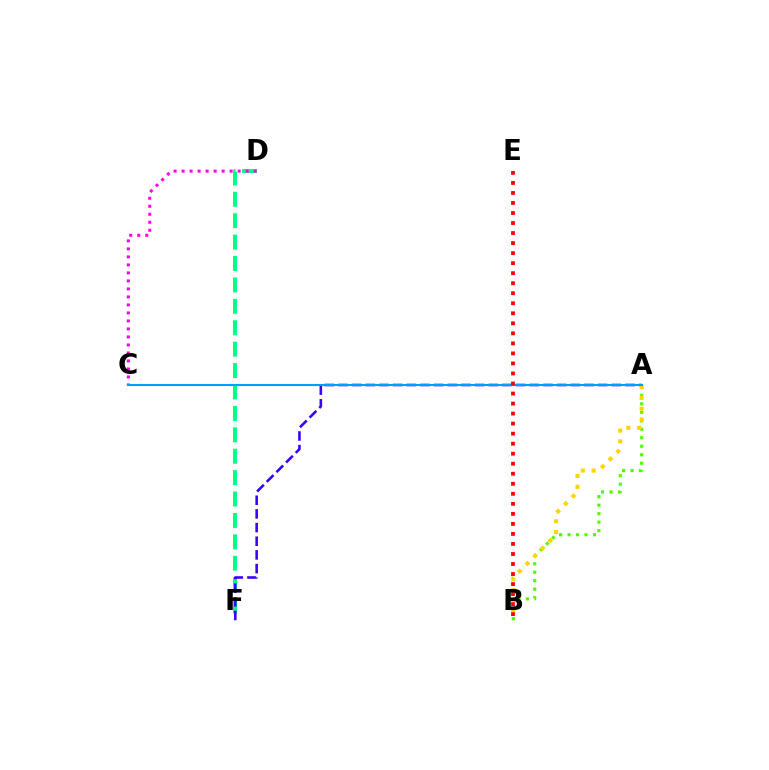{('D', 'F'): [{'color': '#00ff86', 'line_style': 'dashed', 'thickness': 2.91}], ('C', 'D'): [{'color': '#ff00ed', 'line_style': 'dotted', 'thickness': 2.17}], ('A', 'F'): [{'color': '#3700ff', 'line_style': 'dashed', 'thickness': 1.86}], ('A', 'B'): [{'color': '#4fff00', 'line_style': 'dotted', 'thickness': 2.3}, {'color': '#ffd500', 'line_style': 'dotted', 'thickness': 2.94}], ('A', 'C'): [{'color': '#009eff', 'line_style': 'solid', 'thickness': 1.5}], ('B', 'E'): [{'color': '#ff0000', 'line_style': 'dotted', 'thickness': 2.72}]}